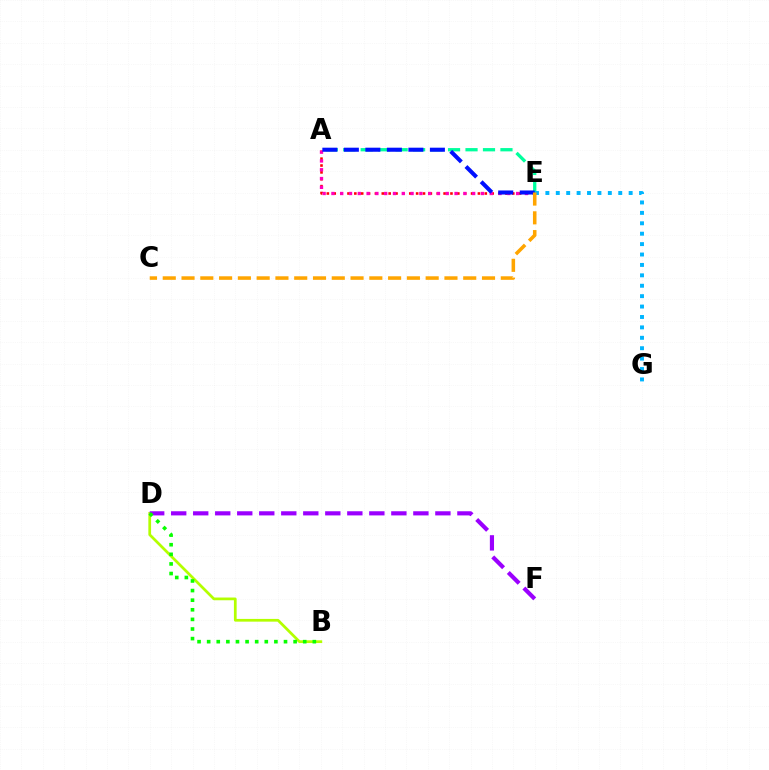{('A', 'E'): [{'color': '#ff0000', 'line_style': 'dotted', 'thickness': 1.87}, {'color': '#ff00bd', 'line_style': 'dotted', 'thickness': 2.39}, {'color': '#00ff9d', 'line_style': 'dashed', 'thickness': 2.37}, {'color': '#0010ff', 'line_style': 'dashed', 'thickness': 2.92}], ('B', 'D'): [{'color': '#b3ff00', 'line_style': 'solid', 'thickness': 1.97}, {'color': '#08ff00', 'line_style': 'dotted', 'thickness': 2.61}], ('D', 'F'): [{'color': '#9b00ff', 'line_style': 'dashed', 'thickness': 2.99}], ('E', 'G'): [{'color': '#00b5ff', 'line_style': 'dotted', 'thickness': 2.83}], ('C', 'E'): [{'color': '#ffa500', 'line_style': 'dashed', 'thickness': 2.55}]}